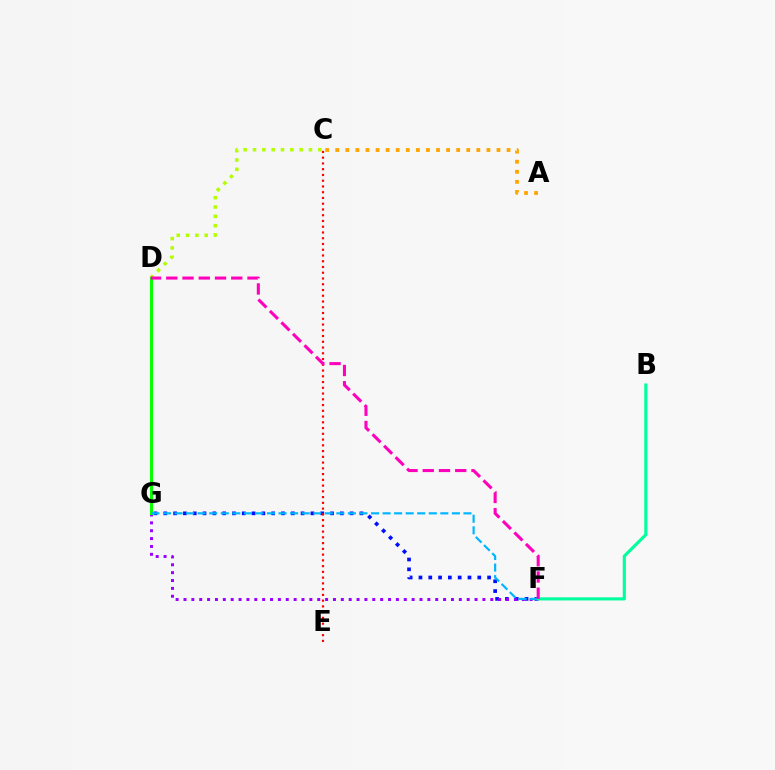{('A', 'C'): [{'color': '#ffa500', 'line_style': 'dotted', 'thickness': 2.74}], ('F', 'G'): [{'color': '#0010ff', 'line_style': 'dotted', 'thickness': 2.66}, {'color': '#9b00ff', 'line_style': 'dotted', 'thickness': 2.14}, {'color': '#00b5ff', 'line_style': 'dashed', 'thickness': 1.57}], ('C', 'D'): [{'color': '#b3ff00', 'line_style': 'dotted', 'thickness': 2.53}], ('D', 'G'): [{'color': '#08ff00', 'line_style': 'solid', 'thickness': 2.16}], ('C', 'E'): [{'color': '#ff0000', 'line_style': 'dotted', 'thickness': 1.56}], ('B', 'F'): [{'color': '#00ff9d', 'line_style': 'solid', 'thickness': 2.25}], ('D', 'F'): [{'color': '#ff00bd', 'line_style': 'dashed', 'thickness': 2.21}]}